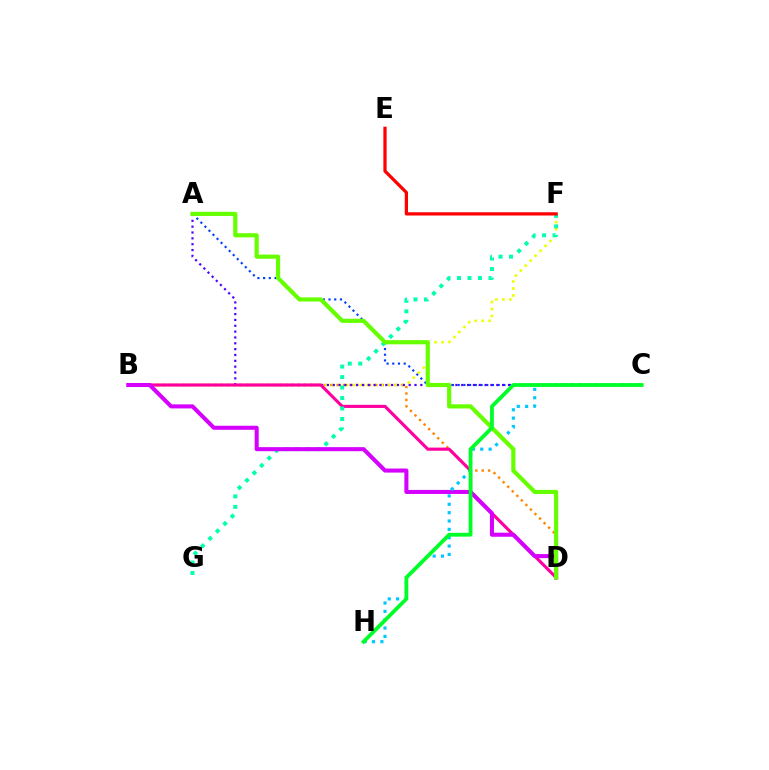{('B', 'D'): [{'color': '#ff8800', 'line_style': 'dotted', 'thickness': 1.75}, {'color': '#ff00a0', 'line_style': 'solid', 'thickness': 2.25}, {'color': '#d600ff', 'line_style': 'solid', 'thickness': 2.92}], ('A', 'C'): [{'color': '#003fff', 'line_style': 'dotted', 'thickness': 1.55}, {'color': '#4f00ff', 'line_style': 'dotted', 'thickness': 1.59}], ('B', 'F'): [{'color': '#eeff00', 'line_style': 'dotted', 'thickness': 1.9}], ('F', 'G'): [{'color': '#00ffaf', 'line_style': 'dotted', 'thickness': 2.85}], ('E', 'F'): [{'color': '#ff0000', 'line_style': 'solid', 'thickness': 2.34}], ('C', 'H'): [{'color': '#00c7ff', 'line_style': 'dotted', 'thickness': 2.27}, {'color': '#00ff27', 'line_style': 'solid', 'thickness': 2.73}], ('A', 'D'): [{'color': '#66ff00', 'line_style': 'solid', 'thickness': 2.99}]}